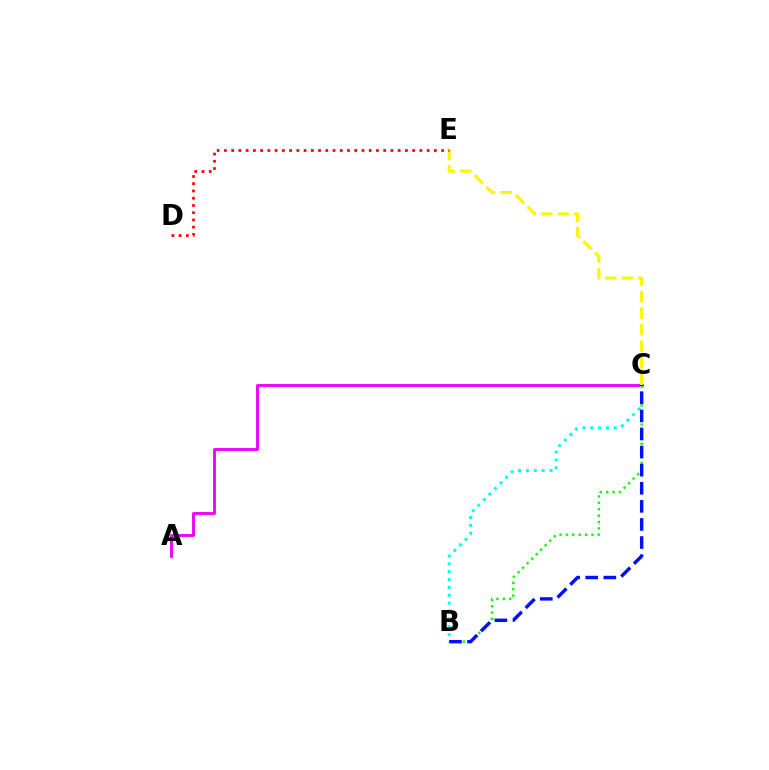{('A', 'C'): [{'color': '#ee00ff', 'line_style': 'solid', 'thickness': 2.05}], ('B', 'C'): [{'color': '#08ff00', 'line_style': 'dotted', 'thickness': 1.74}, {'color': '#00fff6', 'line_style': 'dotted', 'thickness': 2.14}, {'color': '#0010ff', 'line_style': 'dashed', 'thickness': 2.46}], ('C', 'E'): [{'color': '#fcf500', 'line_style': 'dashed', 'thickness': 2.24}], ('D', 'E'): [{'color': '#ff0000', 'line_style': 'dotted', 'thickness': 1.97}]}